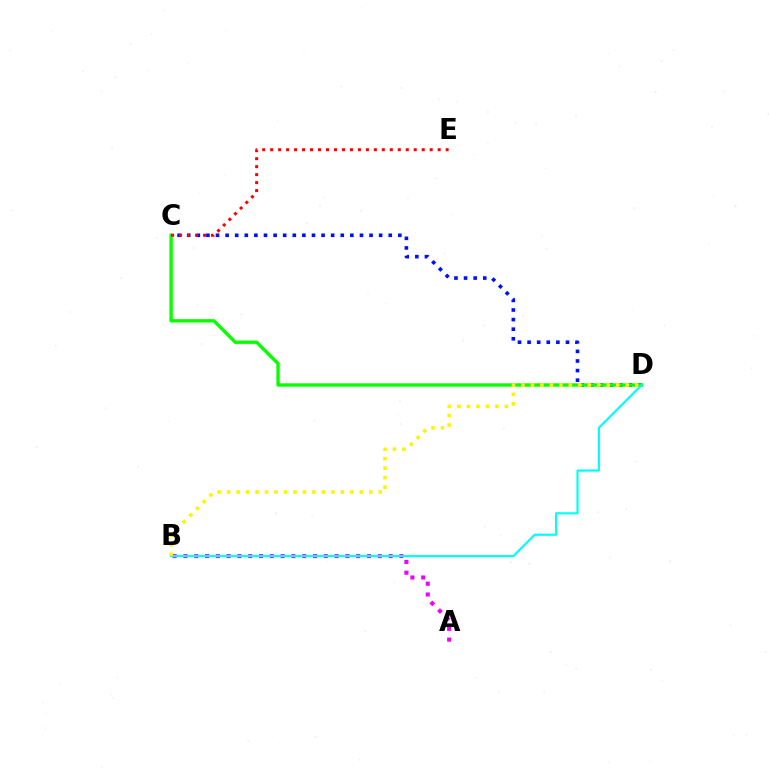{('C', 'D'): [{'color': '#0010ff', 'line_style': 'dotted', 'thickness': 2.61}, {'color': '#08ff00', 'line_style': 'solid', 'thickness': 2.43}], ('A', 'B'): [{'color': '#ee00ff', 'line_style': 'dotted', 'thickness': 2.93}], ('B', 'D'): [{'color': '#00fff6', 'line_style': 'solid', 'thickness': 1.56}, {'color': '#fcf500', 'line_style': 'dotted', 'thickness': 2.58}], ('C', 'E'): [{'color': '#ff0000', 'line_style': 'dotted', 'thickness': 2.17}]}